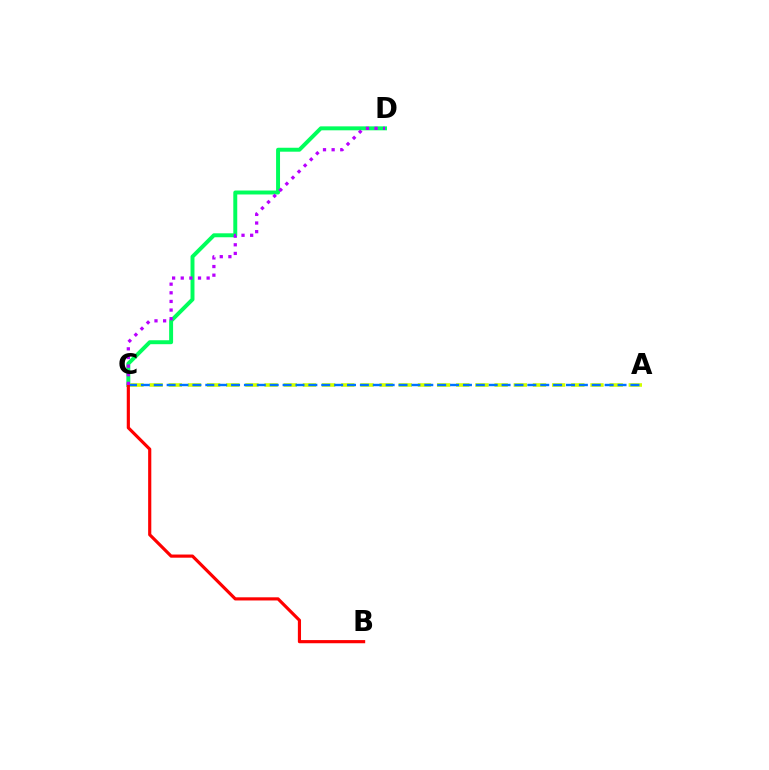{('C', 'D'): [{'color': '#00ff5c', 'line_style': 'solid', 'thickness': 2.84}, {'color': '#b900ff', 'line_style': 'dotted', 'thickness': 2.34}], ('A', 'C'): [{'color': '#d1ff00', 'line_style': 'dashed', 'thickness': 2.6}, {'color': '#0074ff', 'line_style': 'dashed', 'thickness': 1.75}], ('B', 'C'): [{'color': '#ff0000', 'line_style': 'solid', 'thickness': 2.28}]}